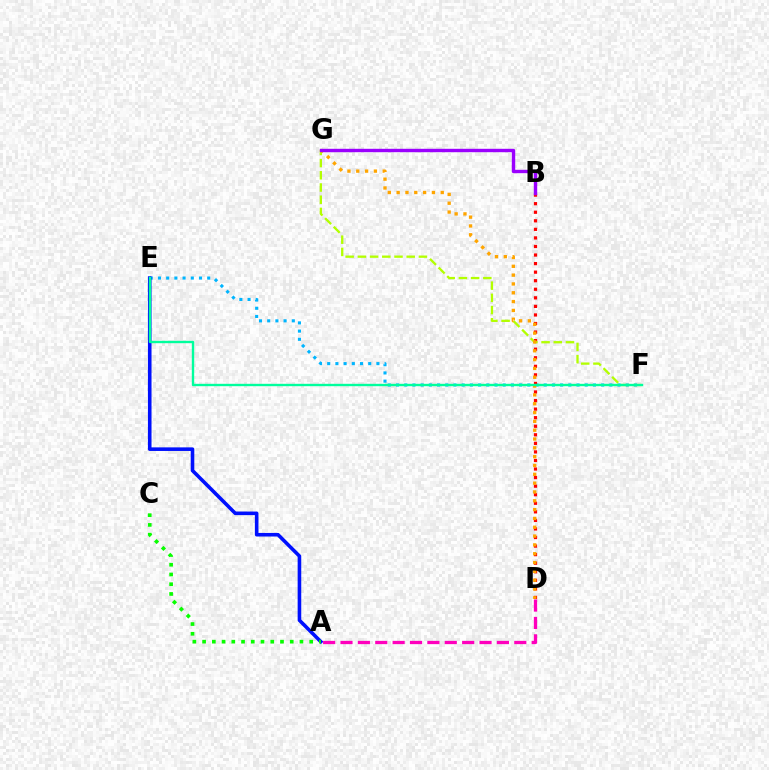{('E', 'F'): [{'color': '#00b5ff', 'line_style': 'dotted', 'thickness': 2.23}, {'color': '#00ff9d', 'line_style': 'solid', 'thickness': 1.71}], ('B', 'D'): [{'color': '#ff0000', 'line_style': 'dotted', 'thickness': 2.33}], ('A', 'E'): [{'color': '#0010ff', 'line_style': 'solid', 'thickness': 2.59}], ('F', 'G'): [{'color': '#b3ff00', 'line_style': 'dashed', 'thickness': 1.66}], ('D', 'G'): [{'color': '#ffa500', 'line_style': 'dotted', 'thickness': 2.4}], ('A', 'D'): [{'color': '#ff00bd', 'line_style': 'dashed', 'thickness': 2.36}], ('B', 'G'): [{'color': '#9b00ff', 'line_style': 'solid', 'thickness': 2.45}], ('A', 'C'): [{'color': '#08ff00', 'line_style': 'dotted', 'thickness': 2.65}]}